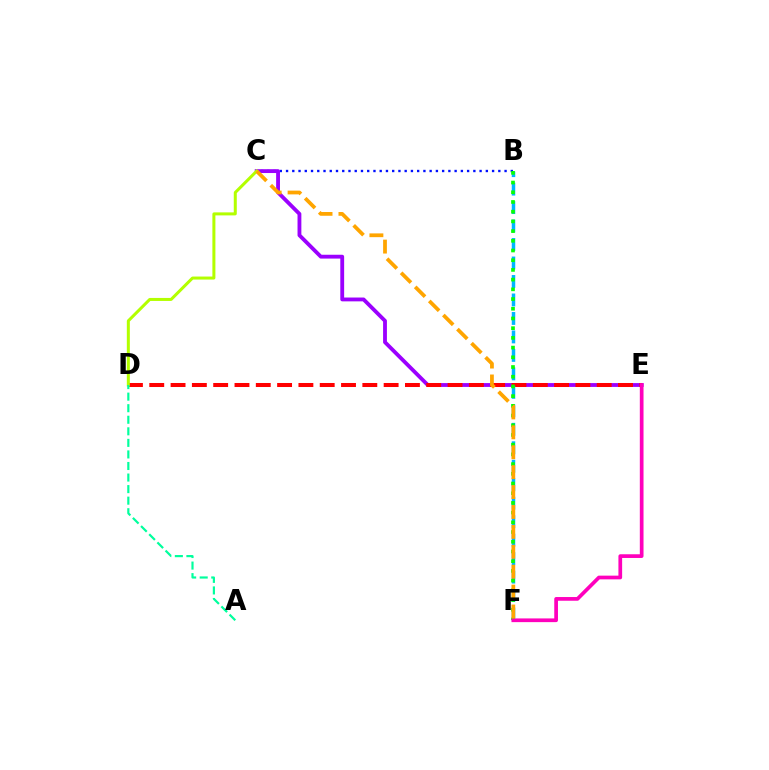{('B', 'C'): [{'color': '#0010ff', 'line_style': 'dotted', 'thickness': 1.7}], ('C', 'E'): [{'color': '#9b00ff', 'line_style': 'solid', 'thickness': 2.76}], ('D', 'E'): [{'color': '#ff0000', 'line_style': 'dashed', 'thickness': 2.89}], ('B', 'F'): [{'color': '#00b5ff', 'line_style': 'dashed', 'thickness': 2.51}, {'color': '#08ff00', 'line_style': 'dotted', 'thickness': 2.64}], ('C', 'D'): [{'color': '#b3ff00', 'line_style': 'solid', 'thickness': 2.17}], ('E', 'F'): [{'color': '#ff00bd', 'line_style': 'solid', 'thickness': 2.67}], ('C', 'F'): [{'color': '#ffa500', 'line_style': 'dashed', 'thickness': 2.7}], ('A', 'D'): [{'color': '#00ff9d', 'line_style': 'dashed', 'thickness': 1.57}]}